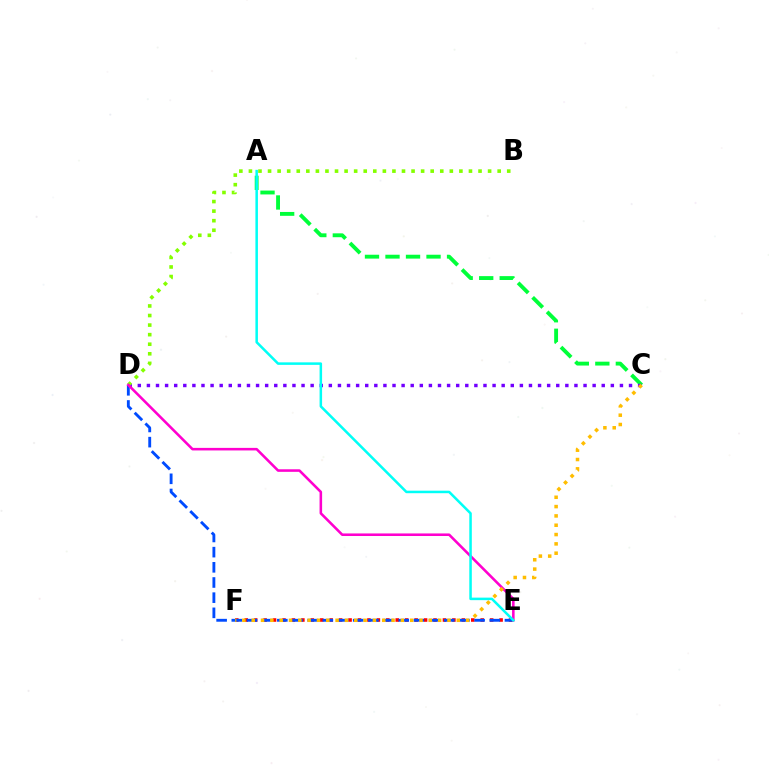{('E', 'F'): [{'color': '#ff0000', 'line_style': 'dotted', 'thickness': 2.56}], ('A', 'C'): [{'color': '#00ff39', 'line_style': 'dashed', 'thickness': 2.79}], ('D', 'E'): [{'color': '#004bff', 'line_style': 'dashed', 'thickness': 2.06}, {'color': '#ff00cf', 'line_style': 'solid', 'thickness': 1.85}], ('C', 'D'): [{'color': '#7200ff', 'line_style': 'dotted', 'thickness': 2.47}], ('B', 'D'): [{'color': '#84ff00', 'line_style': 'dotted', 'thickness': 2.6}], ('C', 'F'): [{'color': '#ffbd00', 'line_style': 'dotted', 'thickness': 2.53}], ('A', 'E'): [{'color': '#00fff6', 'line_style': 'solid', 'thickness': 1.81}]}